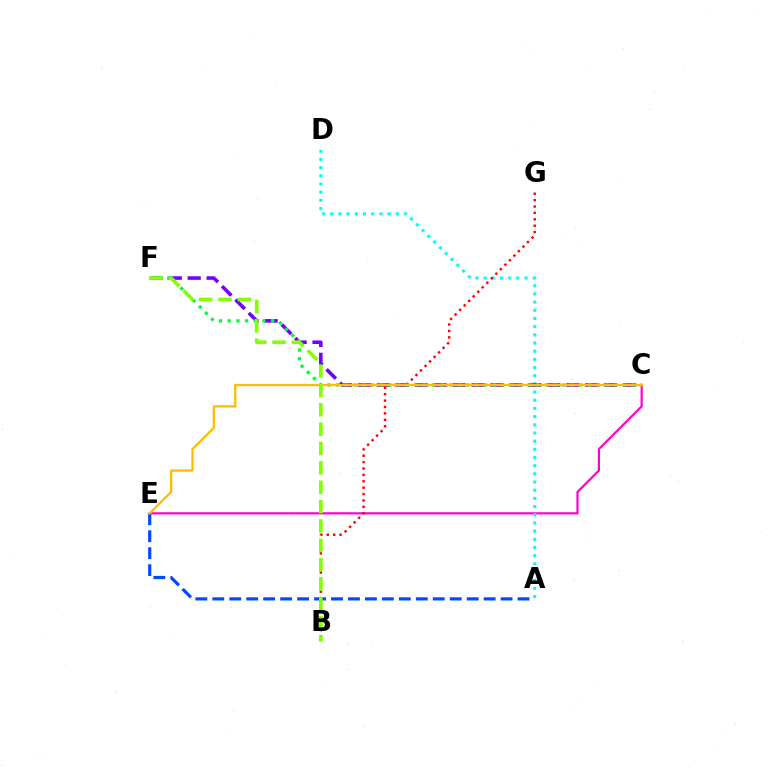{('C', 'E'): [{'color': '#ff00cf', 'line_style': 'solid', 'thickness': 1.59}, {'color': '#ffbd00', 'line_style': 'solid', 'thickness': 1.67}], ('A', 'D'): [{'color': '#00fff6', 'line_style': 'dotted', 'thickness': 2.22}], ('C', 'F'): [{'color': '#7200ff', 'line_style': 'dashed', 'thickness': 2.57}, {'color': '#00ff39', 'line_style': 'dotted', 'thickness': 2.36}], ('B', 'G'): [{'color': '#ff0000', 'line_style': 'dotted', 'thickness': 1.74}], ('A', 'E'): [{'color': '#004bff', 'line_style': 'dashed', 'thickness': 2.3}], ('B', 'F'): [{'color': '#84ff00', 'line_style': 'dashed', 'thickness': 2.63}]}